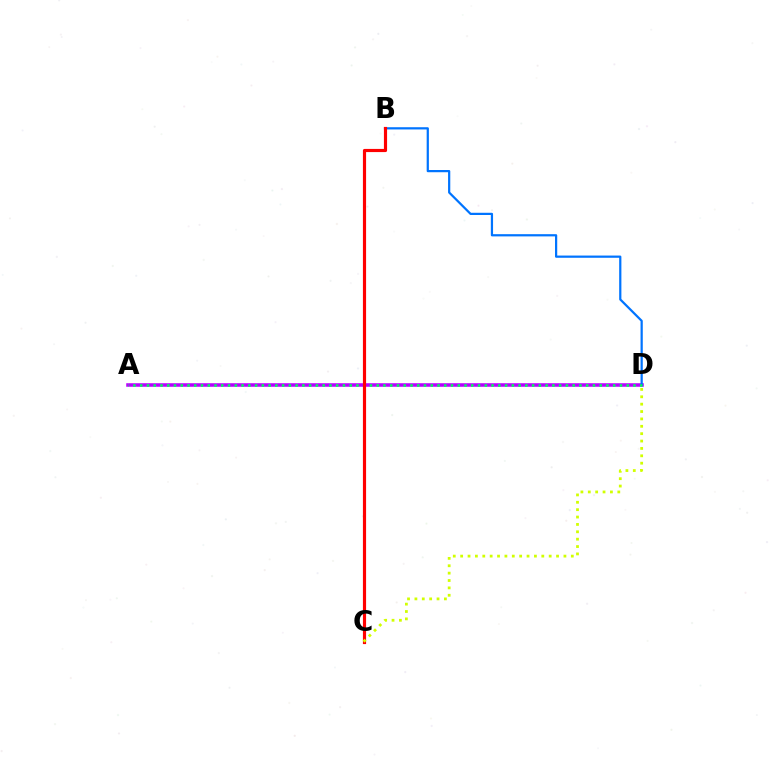{('A', 'D'): [{'color': '#b900ff', 'line_style': 'solid', 'thickness': 2.55}, {'color': '#00ff5c', 'line_style': 'dotted', 'thickness': 1.84}], ('B', 'D'): [{'color': '#0074ff', 'line_style': 'solid', 'thickness': 1.6}], ('B', 'C'): [{'color': '#ff0000', 'line_style': 'solid', 'thickness': 2.28}], ('C', 'D'): [{'color': '#d1ff00', 'line_style': 'dotted', 'thickness': 2.0}]}